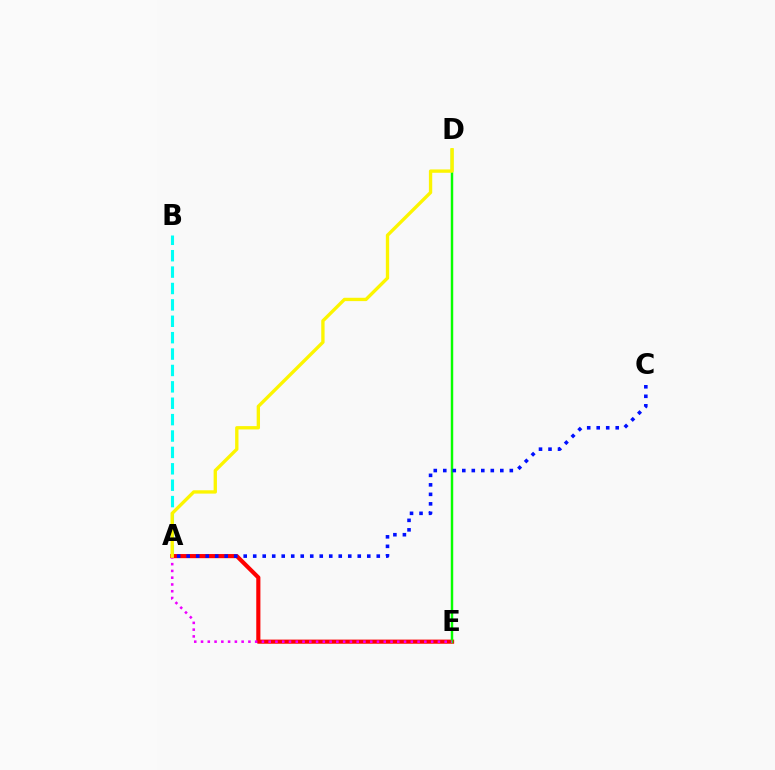{('A', 'B'): [{'color': '#00fff6', 'line_style': 'dashed', 'thickness': 2.23}], ('A', 'E'): [{'color': '#ff0000', 'line_style': 'solid', 'thickness': 2.97}, {'color': '#ee00ff', 'line_style': 'dotted', 'thickness': 1.84}], ('D', 'E'): [{'color': '#08ff00', 'line_style': 'solid', 'thickness': 1.77}], ('A', 'C'): [{'color': '#0010ff', 'line_style': 'dotted', 'thickness': 2.58}], ('A', 'D'): [{'color': '#fcf500', 'line_style': 'solid', 'thickness': 2.4}]}